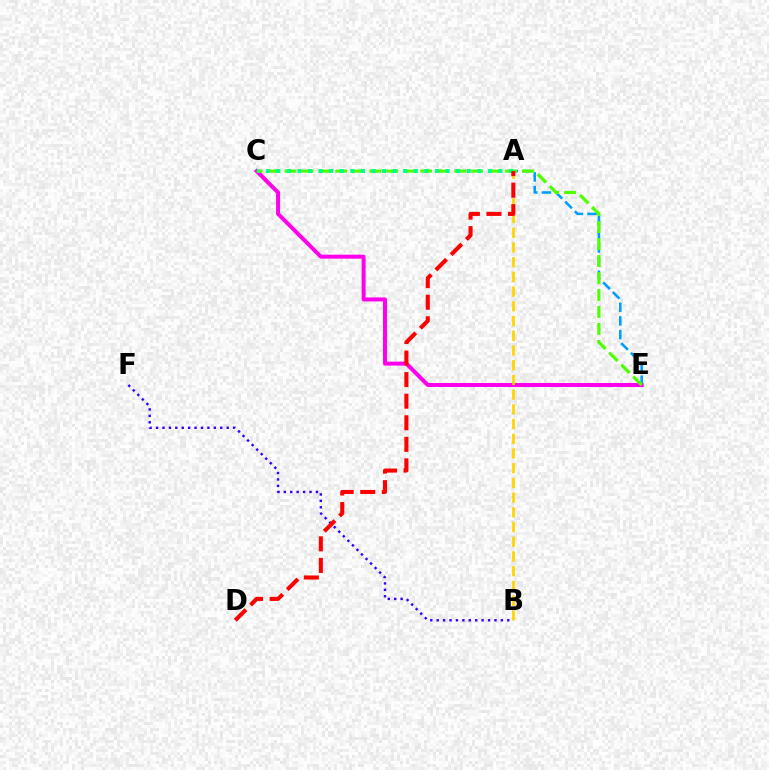{('A', 'E'): [{'color': '#009eff', 'line_style': 'dashed', 'thickness': 1.85}], ('C', 'E'): [{'color': '#ff00ed', 'line_style': 'solid', 'thickness': 2.87}, {'color': '#4fff00', 'line_style': 'dashed', 'thickness': 2.31}], ('B', 'F'): [{'color': '#3700ff', 'line_style': 'dotted', 'thickness': 1.74}], ('A', 'B'): [{'color': '#ffd500', 'line_style': 'dashed', 'thickness': 2.0}], ('A', 'C'): [{'color': '#00ff86', 'line_style': 'dotted', 'thickness': 2.87}], ('A', 'D'): [{'color': '#ff0000', 'line_style': 'dashed', 'thickness': 2.93}]}